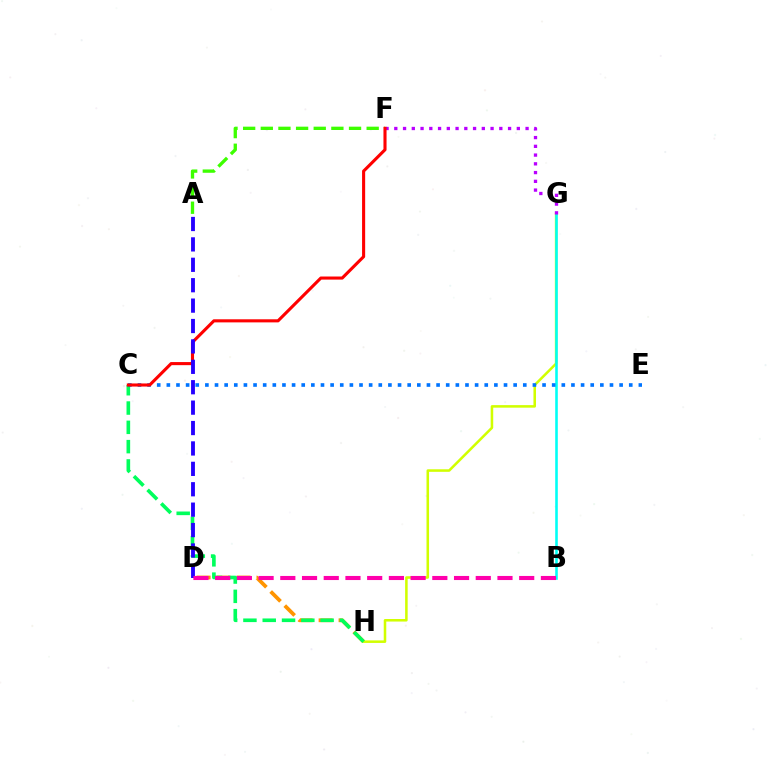{('D', 'H'): [{'color': '#ff9400', 'line_style': 'dashed', 'thickness': 2.71}], ('G', 'H'): [{'color': '#d1ff00', 'line_style': 'solid', 'thickness': 1.83}], ('B', 'G'): [{'color': '#00fff6', 'line_style': 'solid', 'thickness': 1.86}], ('C', 'H'): [{'color': '#00ff5c', 'line_style': 'dashed', 'thickness': 2.62}], ('F', 'G'): [{'color': '#b900ff', 'line_style': 'dotted', 'thickness': 2.38}], ('C', 'E'): [{'color': '#0074ff', 'line_style': 'dotted', 'thickness': 2.62}], ('A', 'F'): [{'color': '#3dff00', 'line_style': 'dashed', 'thickness': 2.4}], ('C', 'F'): [{'color': '#ff0000', 'line_style': 'solid', 'thickness': 2.23}], ('A', 'D'): [{'color': '#2500ff', 'line_style': 'dashed', 'thickness': 2.77}], ('B', 'D'): [{'color': '#ff00ac', 'line_style': 'dashed', 'thickness': 2.95}]}